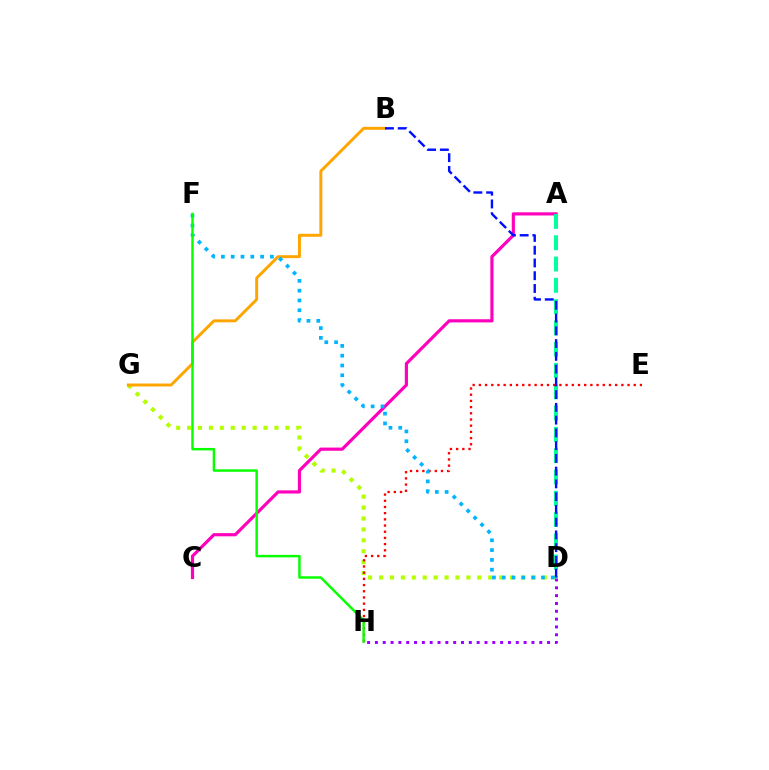{('D', 'G'): [{'color': '#b3ff00', 'line_style': 'dotted', 'thickness': 2.97}], ('B', 'G'): [{'color': '#ffa500', 'line_style': 'solid', 'thickness': 2.12}], ('A', 'C'): [{'color': '#ff00bd', 'line_style': 'solid', 'thickness': 2.29}], ('A', 'D'): [{'color': '#00ff9d', 'line_style': 'dashed', 'thickness': 2.89}], ('E', 'H'): [{'color': '#ff0000', 'line_style': 'dotted', 'thickness': 1.68}], ('D', 'F'): [{'color': '#00b5ff', 'line_style': 'dotted', 'thickness': 2.66}], ('F', 'H'): [{'color': '#08ff00', 'line_style': 'solid', 'thickness': 1.77}], ('D', 'H'): [{'color': '#9b00ff', 'line_style': 'dotted', 'thickness': 2.13}], ('B', 'D'): [{'color': '#0010ff', 'line_style': 'dashed', 'thickness': 1.73}]}